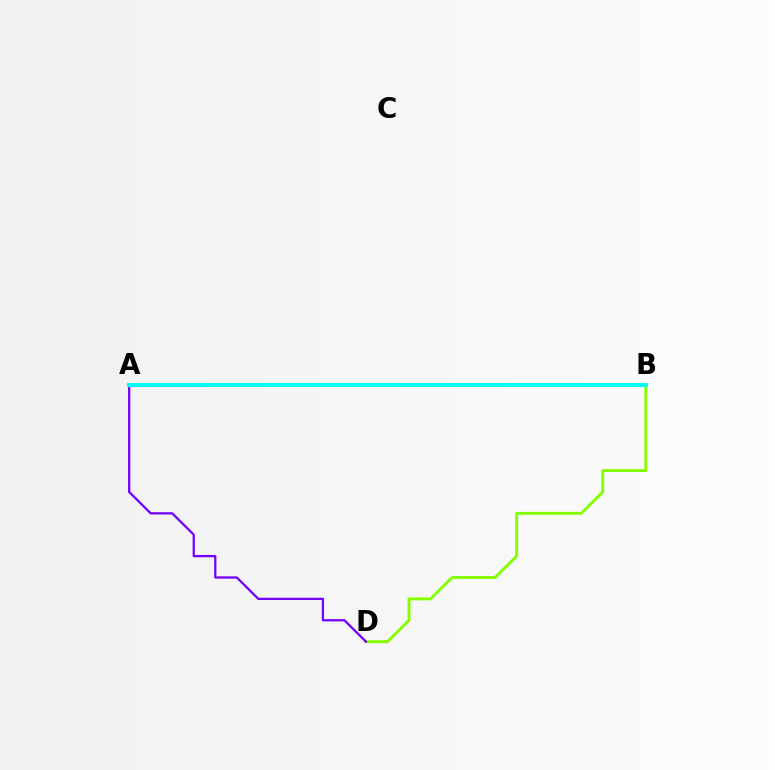{('B', 'D'): [{'color': '#84ff00', 'line_style': 'solid', 'thickness': 2.08}], ('A', 'D'): [{'color': '#7200ff', 'line_style': 'solid', 'thickness': 1.62}], ('A', 'B'): [{'color': '#ff0000', 'line_style': 'dotted', 'thickness': 2.74}, {'color': '#00fff6', 'line_style': 'solid', 'thickness': 2.91}]}